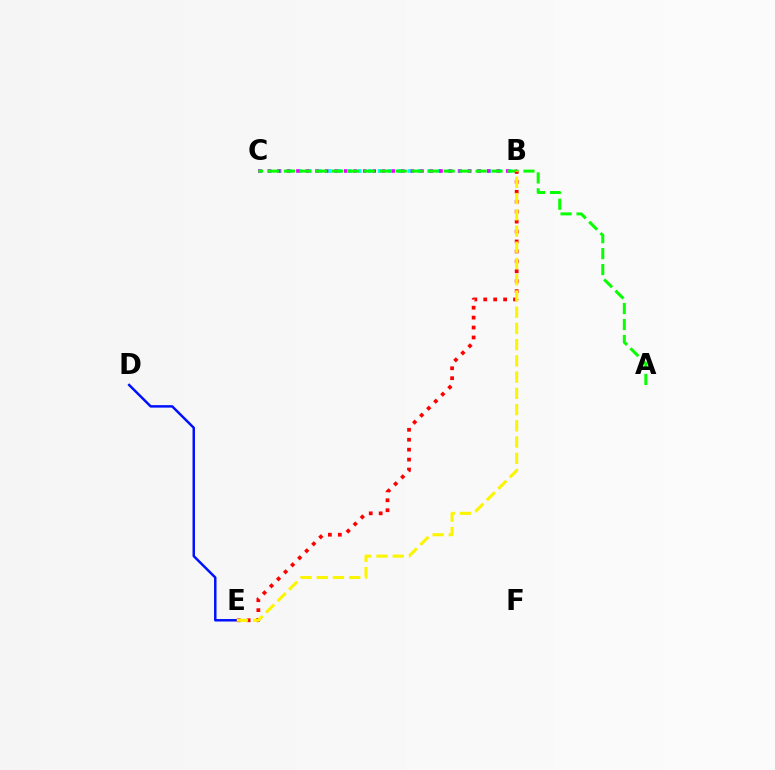{('D', 'E'): [{'color': '#0010ff', 'line_style': 'solid', 'thickness': 1.78}], ('B', 'C'): [{'color': '#00fff6', 'line_style': 'dotted', 'thickness': 2.71}, {'color': '#ee00ff', 'line_style': 'dotted', 'thickness': 2.59}], ('A', 'C'): [{'color': '#08ff00', 'line_style': 'dashed', 'thickness': 2.17}], ('B', 'E'): [{'color': '#ff0000', 'line_style': 'dotted', 'thickness': 2.7}, {'color': '#fcf500', 'line_style': 'dashed', 'thickness': 2.21}]}